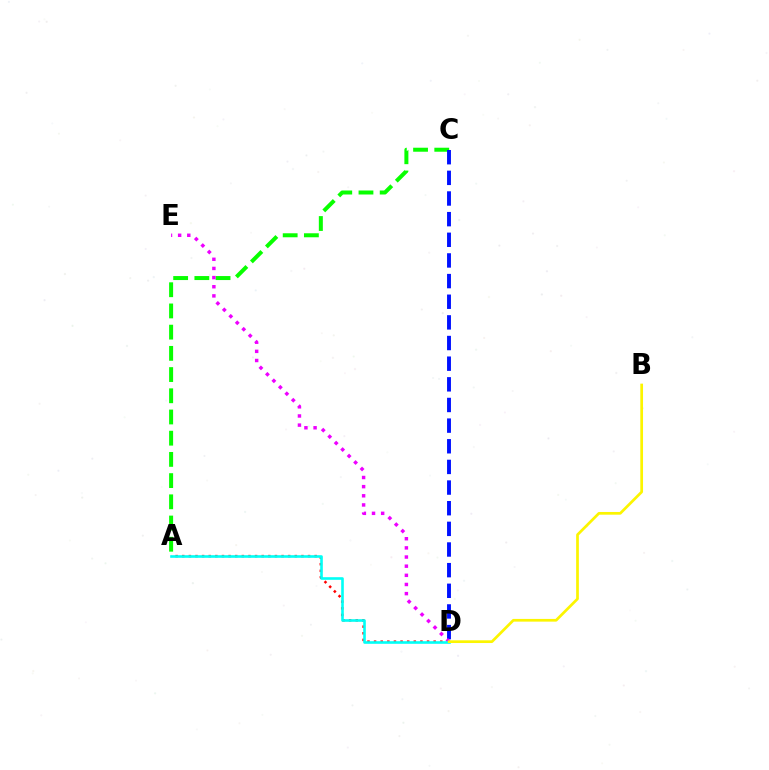{('A', 'D'): [{'color': '#ff0000', 'line_style': 'dotted', 'thickness': 1.8}, {'color': '#00fff6', 'line_style': 'solid', 'thickness': 1.88}], ('A', 'C'): [{'color': '#08ff00', 'line_style': 'dashed', 'thickness': 2.88}], ('C', 'D'): [{'color': '#0010ff', 'line_style': 'dashed', 'thickness': 2.8}], ('D', 'E'): [{'color': '#ee00ff', 'line_style': 'dotted', 'thickness': 2.49}], ('B', 'D'): [{'color': '#fcf500', 'line_style': 'solid', 'thickness': 1.95}]}